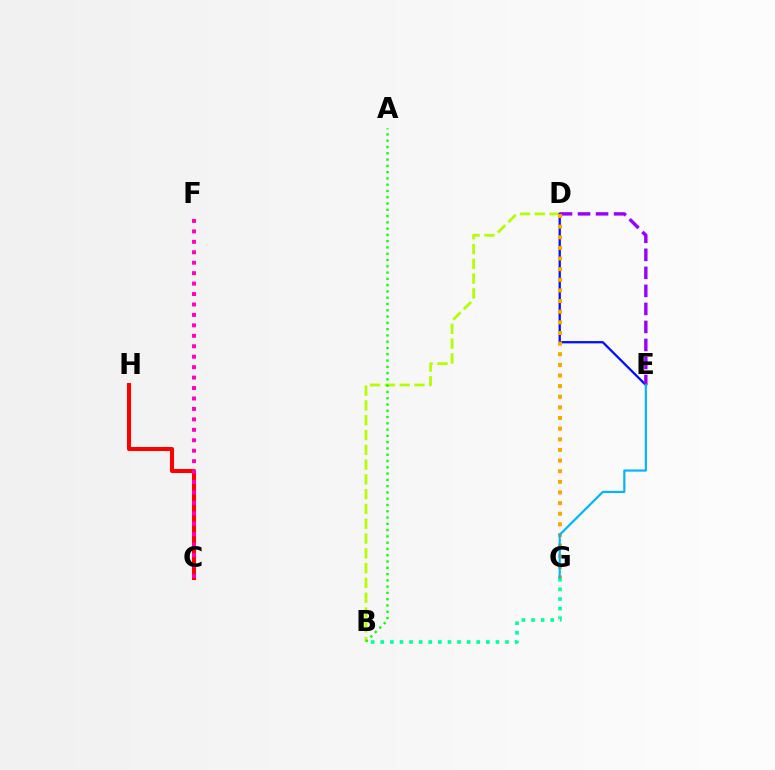{('B', 'D'): [{'color': '#b3ff00', 'line_style': 'dashed', 'thickness': 2.01}], ('D', 'E'): [{'color': '#0010ff', 'line_style': 'solid', 'thickness': 1.64}, {'color': '#9b00ff', 'line_style': 'dashed', 'thickness': 2.45}], ('A', 'B'): [{'color': '#08ff00', 'line_style': 'dotted', 'thickness': 1.71}], ('B', 'G'): [{'color': '#00ff9d', 'line_style': 'dotted', 'thickness': 2.61}], ('D', 'G'): [{'color': '#ffa500', 'line_style': 'dotted', 'thickness': 2.89}], ('C', 'H'): [{'color': '#ff0000', 'line_style': 'solid', 'thickness': 2.9}], ('E', 'G'): [{'color': '#00b5ff', 'line_style': 'solid', 'thickness': 1.56}], ('C', 'F'): [{'color': '#ff00bd', 'line_style': 'dotted', 'thickness': 2.84}]}